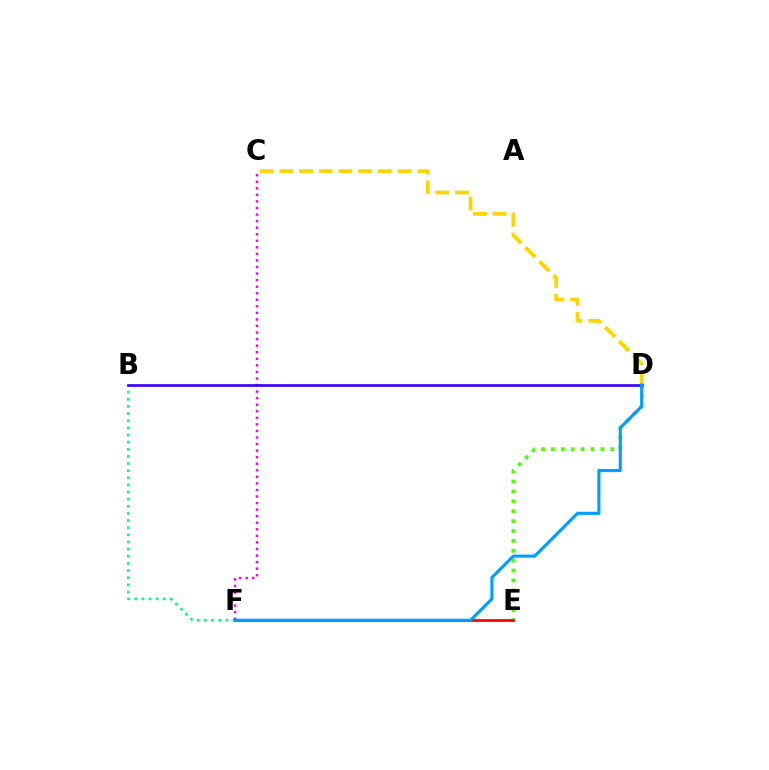{('B', 'F'): [{'color': '#00ff86', 'line_style': 'dotted', 'thickness': 1.94}], ('C', 'D'): [{'color': '#ffd500', 'line_style': 'dashed', 'thickness': 2.68}], ('D', 'E'): [{'color': '#4fff00', 'line_style': 'dotted', 'thickness': 2.69}], ('C', 'F'): [{'color': '#ff00ed', 'line_style': 'dotted', 'thickness': 1.78}], ('E', 'F'): [{'color': '#ff0000', 'line_style': 'solid', 'thickness': 2.01}], ('B', 'D'): [{'color': '#3700ff', 'line_style': 'solid', 'thickness': 1.92}], ('D', 'F'): [{'color': '#009eff', 'line_style': 'solid', 'thickness': 2.25}]}